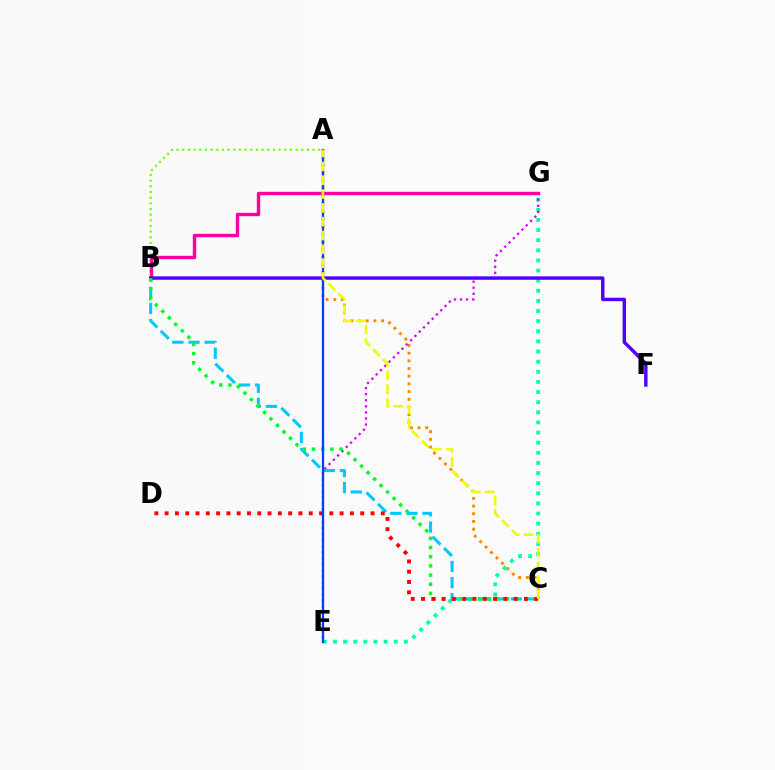{('A', 'C'): [{'color': '#ff8800', 'line_style': 'dotted', 'thickness': 2.09}, {'color': '#eeff00', 'line_style': 'dashed', 'thickness': 1.88}], ('E', 'G'): [{'color': '#00ffaf', 'line_style': 'dotted', 'thickness': 2.75}, {'color': '#d600ff', 'line_style': 'dotted', 'thickness': 1.65}], ('B', 'C'): [{'color': '#00c7ff', 'line_style': 'dashed', 'thickness': 2.19}, {'color': '#00ff27', 'line_style': 'dotted', 'thickness': 2.49}], ('A', 'B'): [{'color': '#66ff00', 'line_style': 'dotted', 'thickness': 1.54}], ('B', 'G'): [{'color': '#ff00a0', 'line_style': 'solid', 'thickness': 2.46}], ('B', 'F'): [{'color': '#4f00ff', 'line_style': 'solid', 'thickness': 2.46}], ('C', 'D'): [{'color': '#ff0000', 'line_style': 'dotted', 'thickness': 2.8}], ('A', 'E'): [{'color': '#003fff', 'line_style': 'solid', 'thickness': 1.65}]}